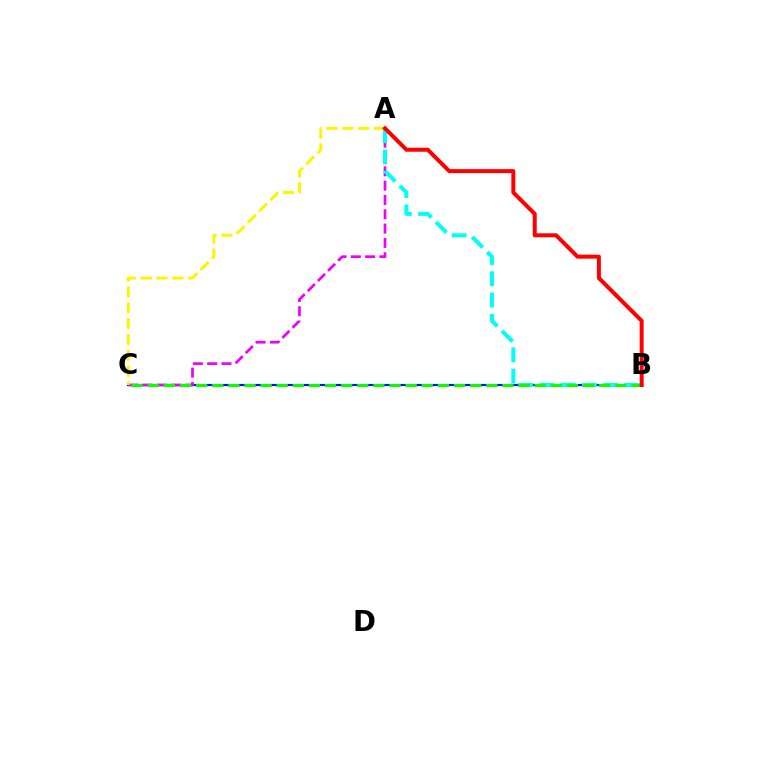{('B', 'C'): [{'color': '#0010ff', 'line_style': 'solid', 'thickness': 1.56}, {'color': '#08ff00', 'line_style': 'dashed', 'thickness': 2.19}], ('A', 'C'): [{'color': '#ee00ff', 'line_style': 'dashed', 'thickness': 1.95}, {'color': '#fcf500', 'line_style': 'dashed', 'thickness': 2.15}], ('A', 'B'): [{'color': '#00fff6', 'line_style': 'dashed', 'thickness': 2.88}, {'color': '#ff0000', 'line_style': 'solid', 'thickness': 2.88}]}